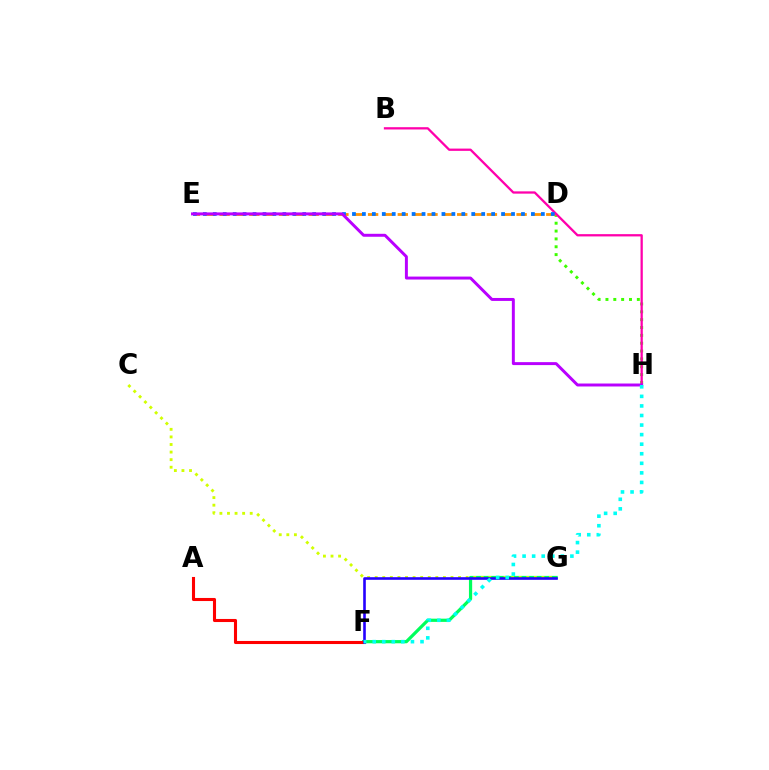{('D', 'H'): [{'color': '#3dff00', 'line_style': 'dotted', 'thickness': 2.13}], ('F', 'G'): [{'color': '#00ff5c', 'line_style': 'solid', 'thickness': 2.32}, {'color': '#2500ff', 'line_style': 'solid', 'thickness': 1.89}], ('D', 'E'): [{'color': '#ff9400', 'line_style': 'dashed', 'thickness': 2.02}, {'color': '#0074ff', 'line_style': 'dotted', 'thickness': 2.7}], ('A', 'F'): [{'color': '#ff0000', 'line_style': 'solid', 'thickness': 2.21}], ('C', 'G'): [{'color': '#d1ff00', 'line_style': 'dotted', 'thickness': 2.06}], ('B', 'H'): [{'color': '#ff00ac', 'line_style': 'solid', 'thickness': 1.64}], ('E', 'H'): [{'color': '#b900ff', 'line_style': 'solid', 'thickness': 2.13}], ('F', 'H'): [{'color': '#00fff6', 'line_style': 'dotted', 'thickness': 2.6}]}